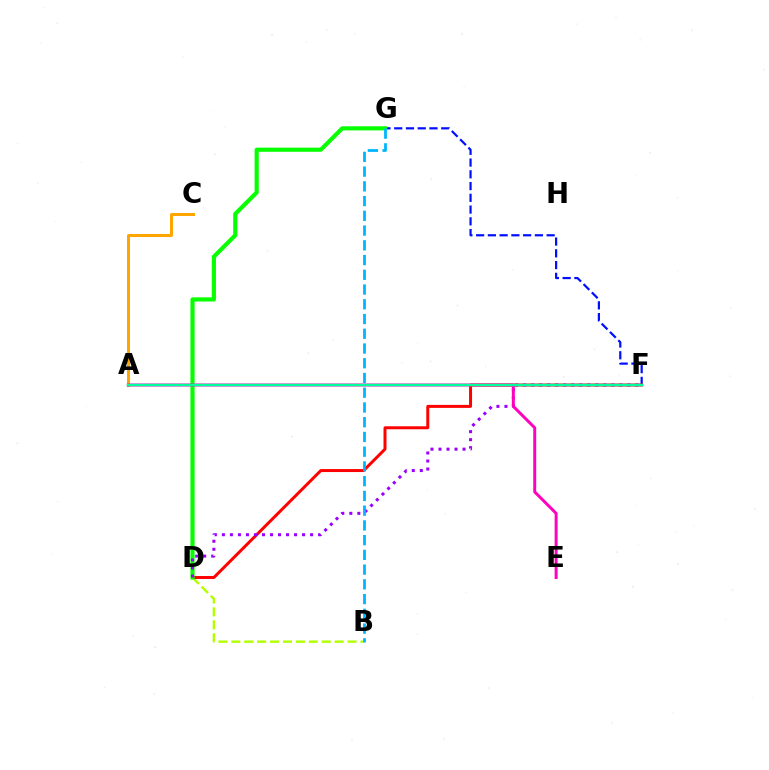{('B', 'D'): [{'color': '#b3ff00', 'line_style': 'dashed', 'thickness': 1.75}], ('F', 'G'): [{'color': '#0010ff', 'line_style': 'dashed', 'thickness': 1.6}], ('A', 'C'): [{'color': '#ffa500', 'line_style': 'solid', 'thickness': 2.17}], ('D', 'F'): [{'color': '#ff0000', 'line_style': 'solid', 'thickness': 2.15}, {'color': '#9b00ff', 'line_style': 'dotted', 'thickness': 2.18}], ('D', 'G'): [{'color': '#08ff00', 'line_style': 'solid', 'thickness': 2.98}], ('A', 'E'): [{'color': '#ff00bd', 'line_style': 'solid', 'thickness': 2.13}], ('B', 'G'): [{'color': '#00b5ff', 'line_style': 'dashed', 'thickness': 2.0}], ('A', 'F'): [{'color': '#00ff9d', 'line_style': 'solid', 'thickness': 1.76}]}